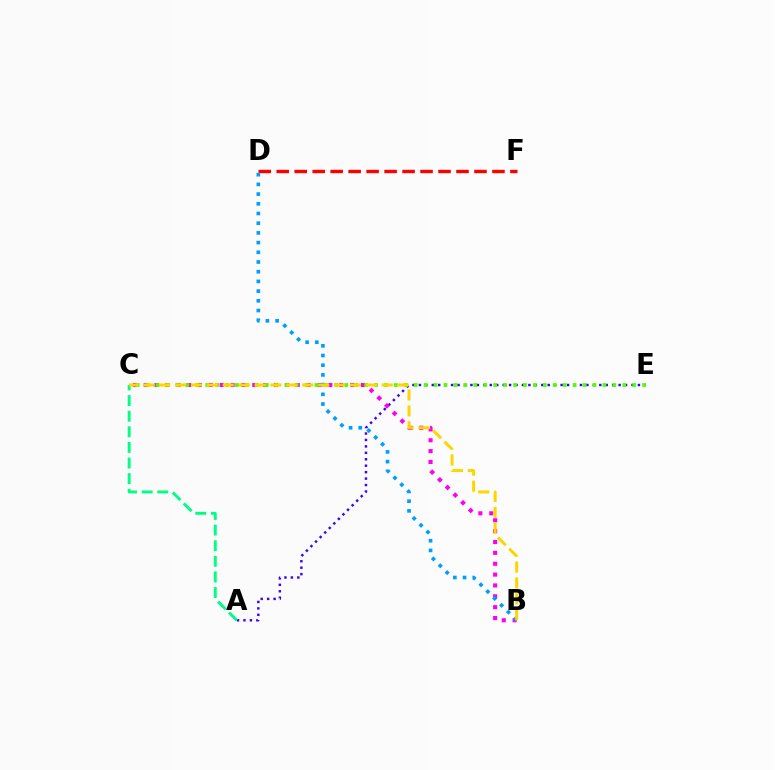{('D', 'F'): [{'color': '#ff0000', 'line_style': 'dashed', 'thickness': 2.44}], ('A', 'E'): [{'color': '#3700ff', 'line_style': 'dotted', 'thickness': 1.75}], ('B', 'C'): [{'color': '#ff00ed', 'line_style': 'dotted', 'thickness': 2.95}, {'color': '#ffd500', 'line_style': 'dashed', 'thickness': 2.16}], ('C', 'E'): [{'color': '#4fff00', 'line_style': 'dotted', 'thickness': 2.7}], ('A', 'C'): [{'color': '#00ff86', 'line_style': 'dashed', 'thickness': 2.12}], ('B', 'D'): [{'color': '#009eff', 'line_style': 'dotted', 'thickness': 2.64}]}